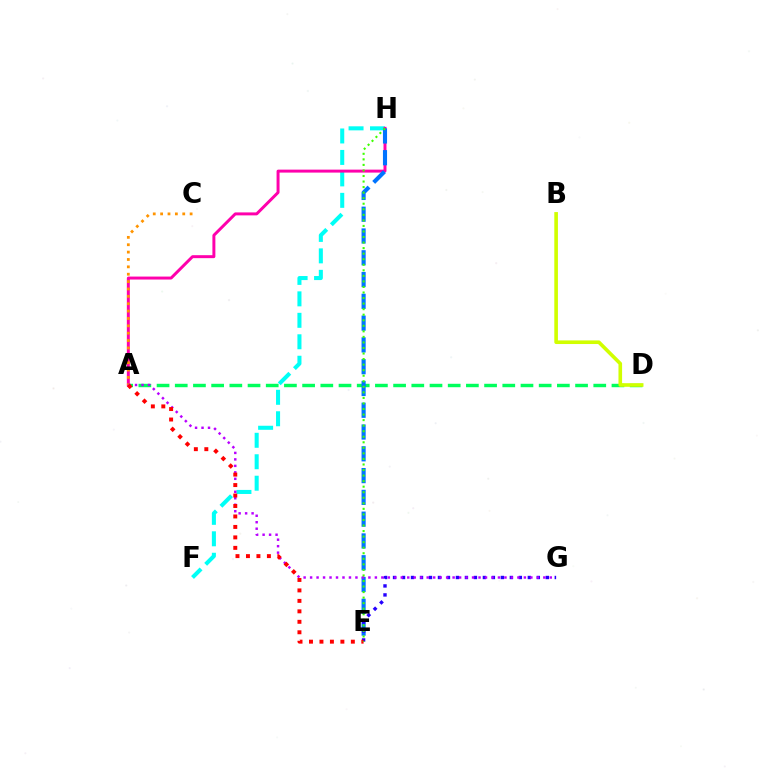{('F', 'H'): [{'color': '#00fff6', 'line_style': 'dashed', 'thickness': 2.92}], ('A', 'D'): [{'color': '#00ff5c', 'line_style': 'dashed', 'thickness': 2.47}], ('A', 'H'): [{'color': '#ff00ac', 'line_style': 'solid', 'thickness': 2.14}], ('E', 'H'): [{'color': '#0074ff', 'line_style': 'dashed', 'thickness': 2.96}, {'color': '#3dff00', 'line_style': 'dotted', 'thickness': 1.51}], ('B', 'D'): [{'color': '#d1ff00', 'line_style': 'solid', 'thickness': 2.61}], ('A', 'C'): [{'color': '#ff9400', 'line_style': 'dotted', 'thickness': 2.0}], ('E', 'G'): [{'color': '#2500ff', 'line_style': 'dotted', 'thickness': 2.44}], ('A', 'G'): [{'color': '#b900ff', 'line_style': 'dotted', 'thickness': 1.76}], ('A', 'E'): [{'color': '#ff0000', 'line_style': 'dotted', 'thickness': 2.84}]}